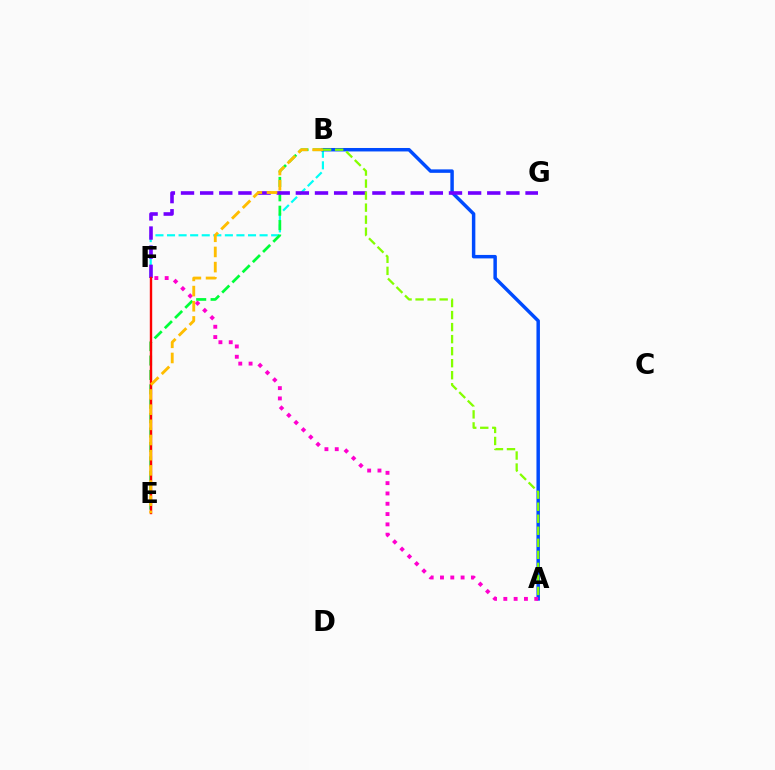{('B', 'F'): [{'color': '#00fff6', 'line_style': 'dashed', 'thickness': 1.57}], ('A', 'B'): [{'color': '#004bff', 'line_style': 'solid', 'thickness': 2.49}, {'color': '#84ff00', 'line_style': 'dashed', 'thickness': 1.63}], ('B', 'E'): [{'color': '#00ff39', 'line_style': 'dashed', 'thickness': 1.96}, {'color': '#ffbd00', 'line_style': 'dashed', 'thickness': 2.06}], ('F', 'G'): [{'color': '#7200ff', 'line_style': 'dashed', 'thickness': 2.6}], ('E', 'F'): [{'color': '#ff0000', 'line_style': 'solid', 'thickness': 1.73}], ('A', 'F'): [{'color': '#ff00cf', 'line_style': 'dotted', 'thickness': 2.8}]}